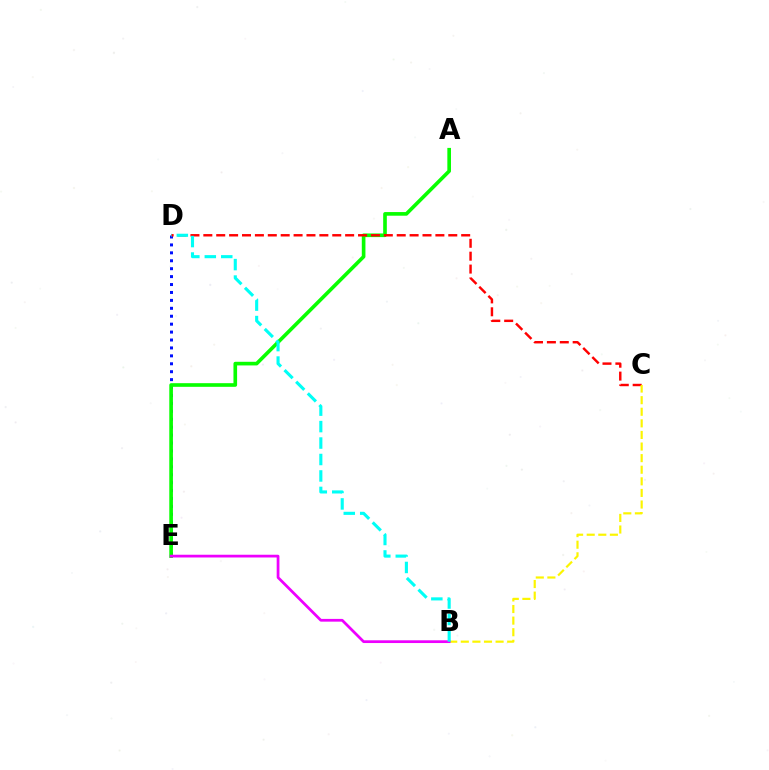{('D', 'E'): [{'color': '#0010ff', 'line_style': 'dotted', 'thickness': 2.15}], ('A', 'E'): [{'color': '#08ff00', 'line_style': 'solid', 'thickness': 2.62}], ('C', 'D'): [{'color': '#ff0000', 'line_style': 'dashed', 'thickness': 1.75}], ('B', 'C'): [{'color': '#fcf500', 'line_style': 'dashed', 'thickness': 1.58}], ('B', 'E'): [{'color': '#ee00ff', 'line_style': 'solid', 'thickness': 1.98}], ('B', 'D'): [{'color': '#00fff6', 'line_style': 'dashed', 'thickness': 2.24}]}